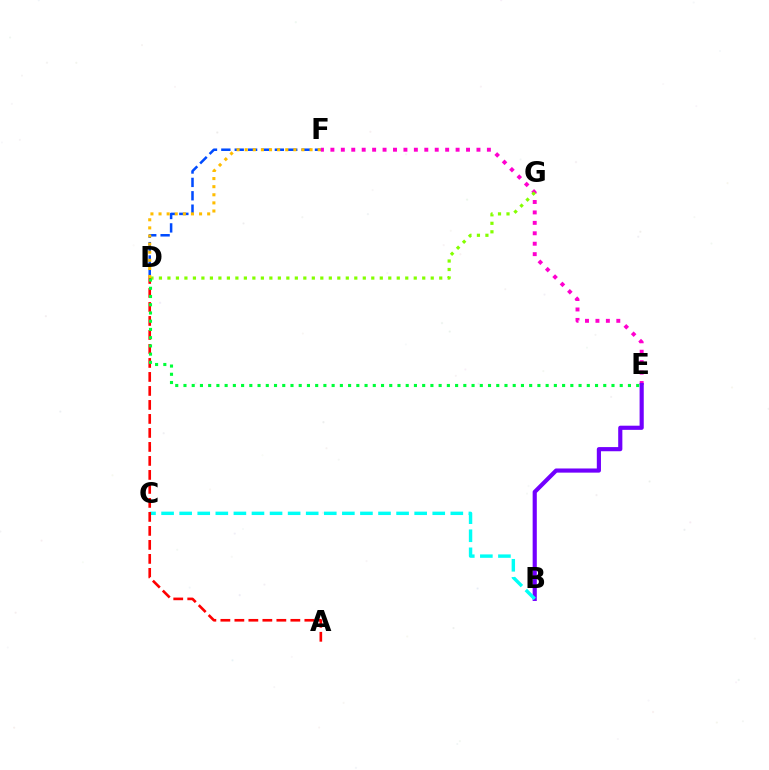{('E', 'F'): [{'color': '#ff00cf', 'line_style': 'dotted', 'thickness': 2.83}], ('B', 'E'): [{'color': '#7200ff', 'line_style': 'solid', 'thickness': 2.99}], ('D', 'F'): [{'color': '#004bff', 'line_style': 'dashed', 'thickness': 1.82}, {'color': '#ffbd00', 'line_style': 'dotted', 'thickness': 2.2}], ('D', 'G'): [{'color': '#84ff00', 'line_style': 'dotted', 'thickness': 2.31}], ('B', 'C'): [{'color': '#00fff6', 'line_style': 'dashed', 'thickness': 2.46}], ('A', 'D'): [{'color': '#ff0000', 'line_style': 'dashed', 'thickness': 1.9}], ('D', 'E'): [{'color': '#00ff39', 'line_style': 'dotted', 'thickness': 2.24}]}